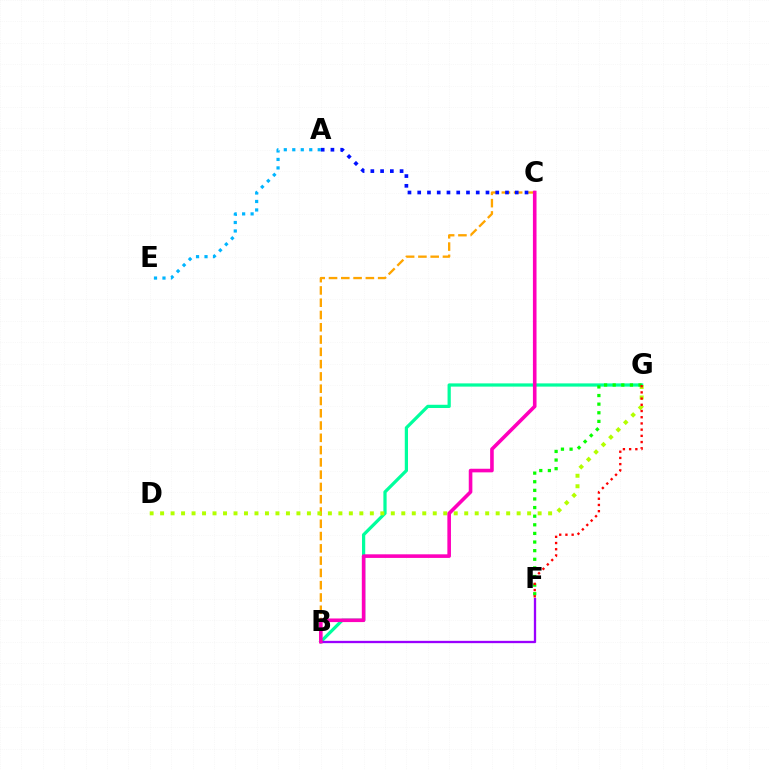{('B', 'C'): [{'color': '#ffa500', 'line_style': 'dashed', 'thickness': 1.67}, {'color': '#ff00bd', 'line_style': 'solid', 'thickness': 2.6}], ('A', 'C'): [{'color': '#0010ff', 'line_style': 'dotted', 'thickness': 2.65}], ('B', 'G'): [{'color': '#00ff9d', 'line_style': 'solid', 'thickness': 2.33}], ('B', 'F'): [{'color': '#9b00ff', 'line_style': 'solid', 'thickness': 1.66}], ('D', 'G'): [{'color': '#b3ff00', 'line_style': 'dotted', 'thickness': 2.85}], ('A', 'E'): [{'color': '#00b5ff', 'line_style': 'dotted', 'thickness': 2.3}], ('F', 'G'): [{'color': '#08ff00', 'line_style': 'dotted', 'thickness': 2.34}, {'color': '#ff0000', 'line_style': 'dotted', 'thickness': 1.69}]}